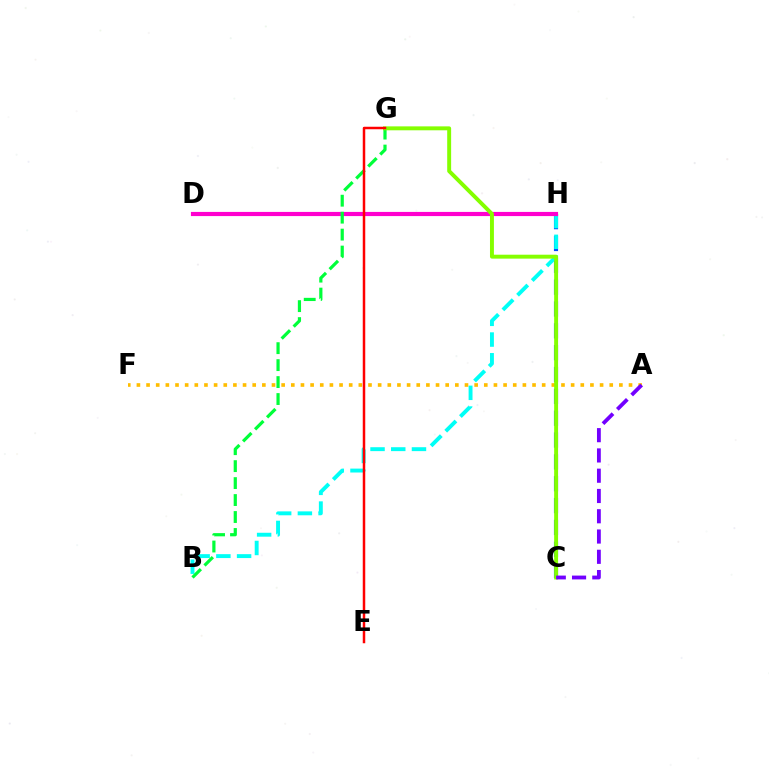{('C', 'H'): [{'color': '#004bff', 'line_style': 'dashed', 'thickness': 2.97}], ('A', 'F'): [{'color': '#ffbd00', 'line_style': 'dotted', 'thickness': 2.62}], ('B', 'H'): [{'color': '#00fff6', 'line_style': 'dashed', 'thickness': 2.81}], ('D', 'H'): [{'color': '#ff00cf', 'line_style': 'solid', 'thickness': 3.0}], ('B', 'G'): [{'color': '#00ff39', 'line_style': 'dashed', 'thickness': 2.3}], ('C', 'G'): [{'color': '#84ff00', 'line_style': 'solid', 'thickness': 2.83}], ('A', 'C'): [{'color': '#7200ff', 'line_style': 'dashed', 'thickness': 2.75}], ('E', 'G'): [{'color': '#ff0000', 'line_style': 'solid', 'thickness': 1.79}]}